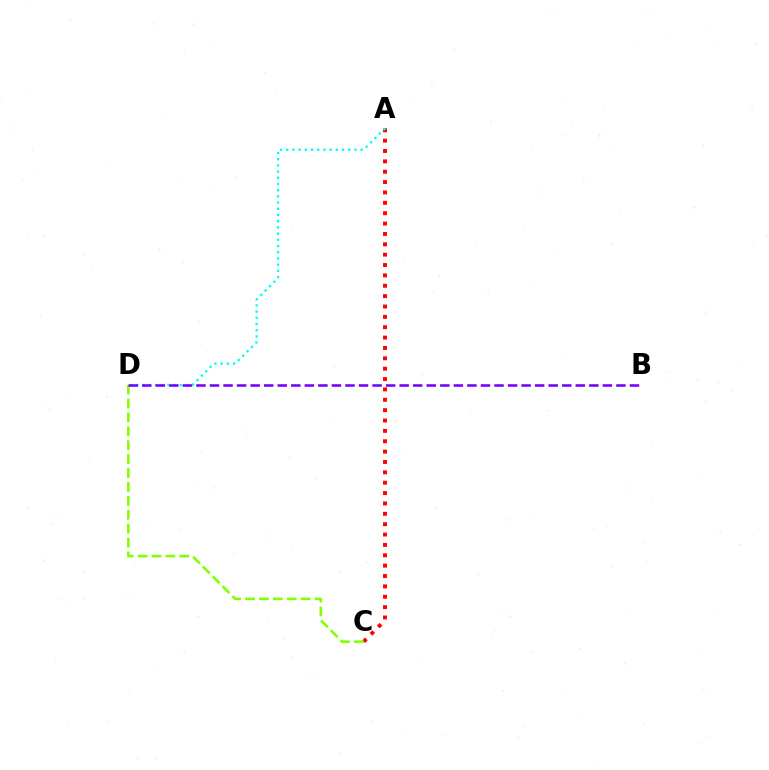{('A', 'C'): [{'color': '#ff0000', 'line_style': 'dotted', 'thickness': 2.82}], ('A', 'D'): [{'color': '#00fff6', 'line_style': 'dotted', 'thickness': 1.69}], ('C', 'D'): [{'color': '#84ff00', 'line_style': 'dashed', 'thickness': 1.89}], ('B', 'D'): [{'color': '#7200ff', 'line_style': 'dashed', 'thickness': 1.84}]}